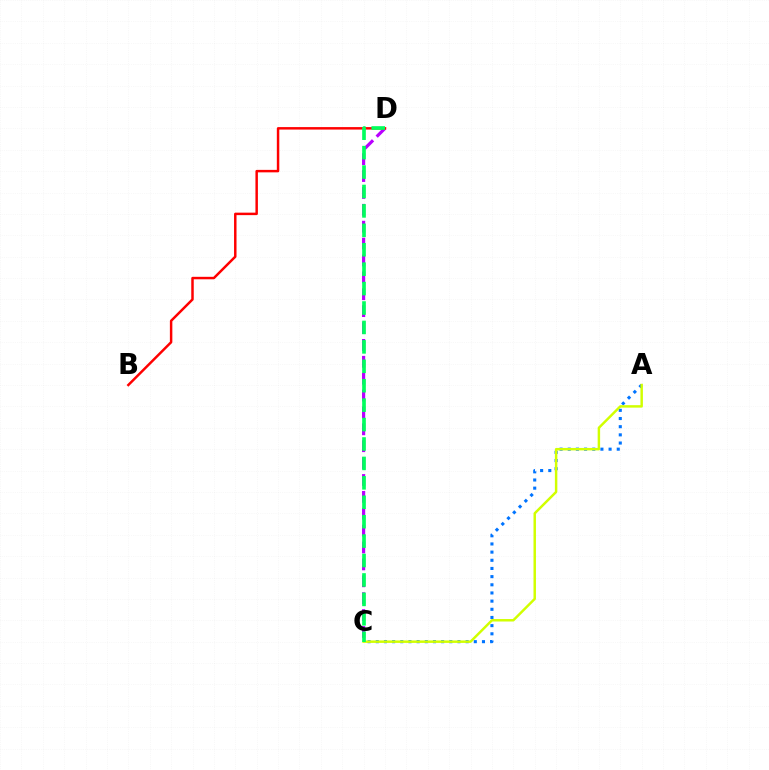{('C', 'D'): [{'color': '#b900ff', 'line_style': 'dashed', 'thickness': 2.29}, {'color': '#00ff5c', 'line_style': 'dashed', 'thickness': 2.64}], ('A', 'C'): [{'color': '#0074ff', 'line_style': 'dotted', 'thickness': 2.22}, {'color': '#d1ff00', 'line_style': 'solid', 'thickness': 1.78}], ('B', 'D'): [{'color': '#ff0000', 'line_style': 'solid', 'thickness': 1.78}]}